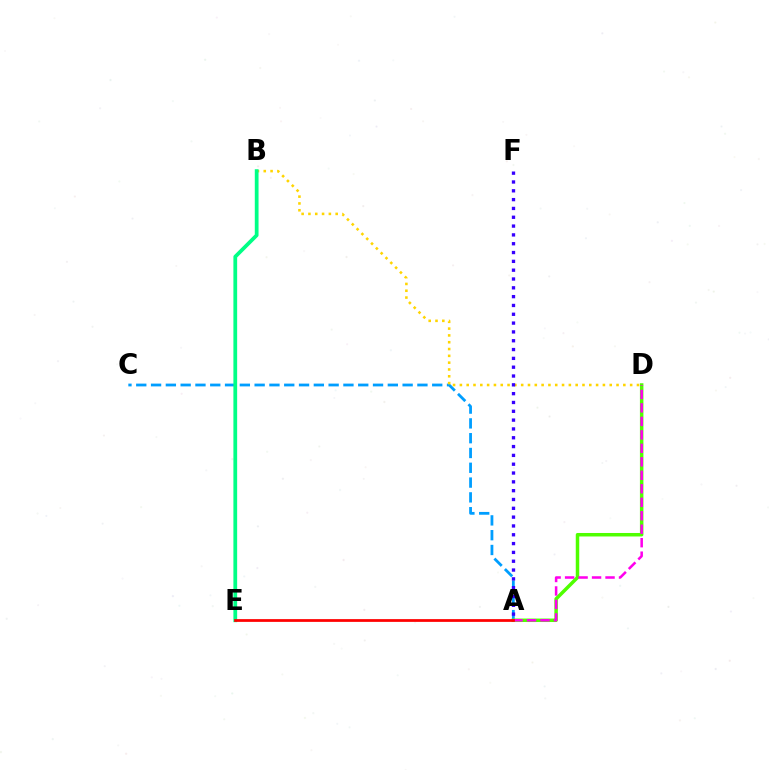{('A', 'C'): [{'color': '#009eff', 'line_style': 'dashed', 'thickness': 2.01}], ('B', 'D'): [{'color': '#ffd500', 'line_style': 'dotted', 'thickness': 1.85}], ('A', 'D'): [{'color': '#4fff00', 'line_style': 'solid', 'thickness': 2.51}, {'color': '#ff00ed', 'line_style': 'dashed', 'thickness': 1.83}], ('B', 'E'): [{'color': '#00ff86', 'line_style': 'solid', 'thickness': 2.7}], ('A', 'F'): [{'color': '#3700ff', 'line_style': 'dotted', 'thickness': 2.4}], ('A', 'E'): [{'color': '#ff0000', 'line_style': 'solid', 'thickness': 1.98}]}